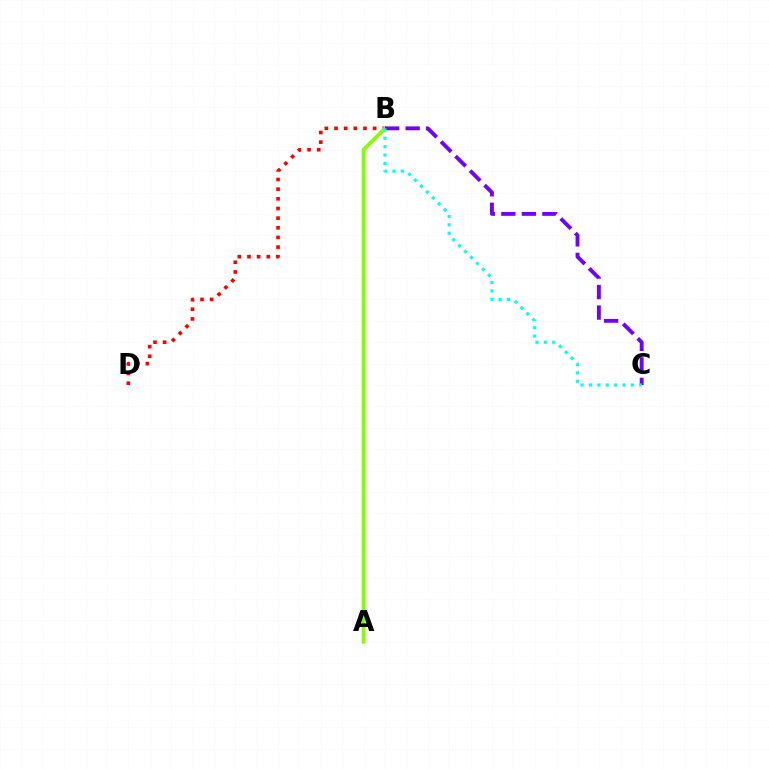{('B', 'D'): [{'color': '#ff0000', 'line_style': 'dotted', 'thickness': 2.62}], ('A', 'B'): [{'color': '#84ff00', 'line_style': 'solid', 'thickness': 2.73}], ('B', 'C'): [{'color': '#7200ff', 'line_style': 'dashed', 'thickness': 2.79}, {'color': '#00fff6', 'line_style': 'dotted', 'thickness': 2.28}]}